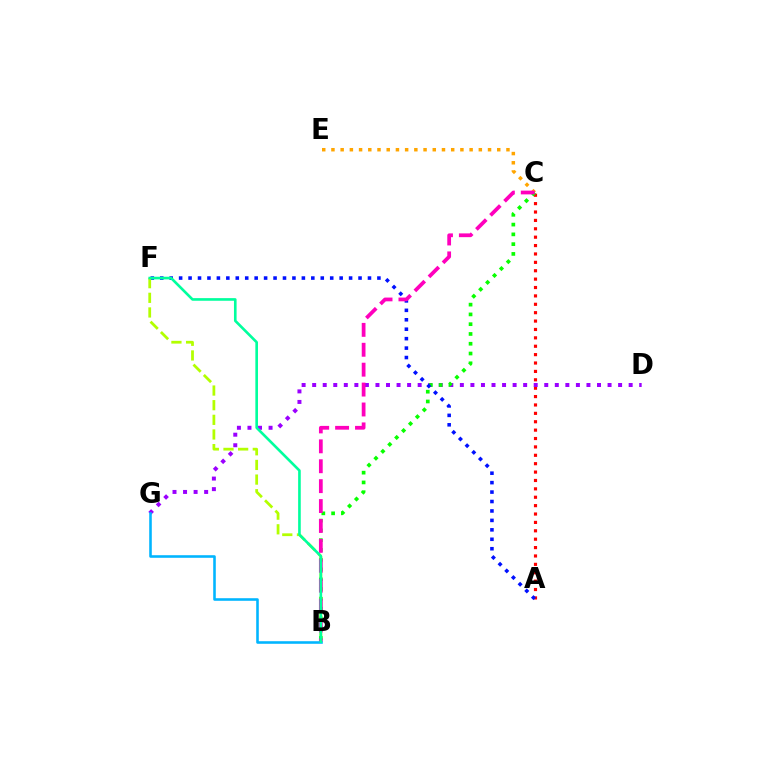{('A', 'C'): [{'color': '#ff0000', 'line_style': 'dotted', 'thickness': 2.28}], ('C', 'E'): [{'color': '#ffa500', 'line_style': 'dotted', 'thickness': 2.5}], ('D', 'G'): [{'color': '#9b00ff', 'line_style': 'dotted', 'thickness': 2.87}], ('B', 'C'): [{'color': '#08ff00', 'line_style': 'dotted', 'thickness': 2.66}, {'color': '#ff00bd', 'line_style': 'dashed', 'thickness': 2.7}], ('A', 'F'): [{'color': '#0010ff', 'line_style': 'dotted', 'thickness': 2.57}], ('B', 'F'): [{'color': '#b3ff00', 'line_style': 'dashed', 'thickness': 1.99}, {'color': '#00ff9d', 'line_style': 'solid', 'thickness': 1.89}], ('B', 'G'): [{'color': '#00b5ff', 'line_style': 'solid', 'thickness': 1.86}]}